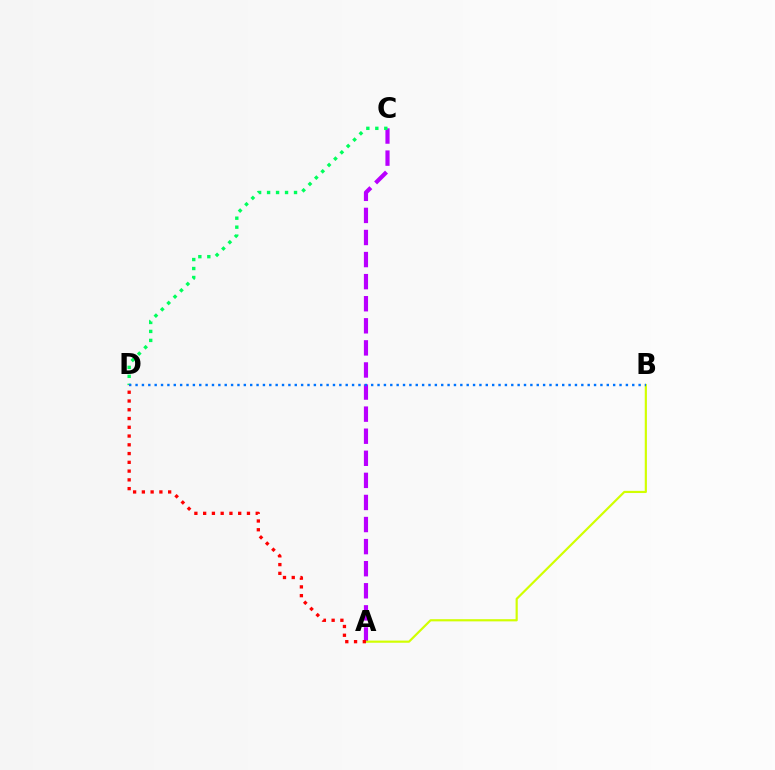{('A', 'C'): [{'color': '#b900ff', 'line_style': 'dashed', 'thickness': 3.0}], ('C', 'D'): [{'color': '#00ff5c', 'line_style': 'dotted', 'thickness': 2.44}], ('A', 'B'): [{'color': '#d1ff00', 'line_style': 'solid', 'thickness': 1.57}], ('B', 'D'): [{'color': '#0074ff', 'line_style': 'dotted', 'thickness': 1.73}], ('A', 'D'): [{'color': '#ff0000', 'line_style': 'dotted', 'thickness': 2.38}]}